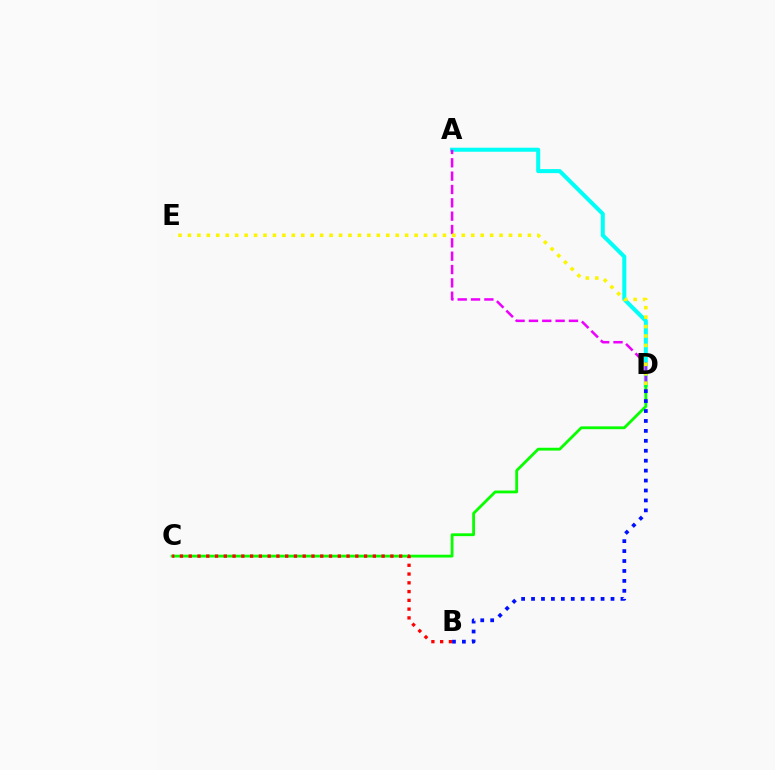{('A', 'D'): [{'color': '#00fff6', 'line_style': 'solid', 'thickness': 2.9}, {'color': '#ee00ff', 'line_style': 'dashed', 'thickness': 1.81}], ('C', 'D'): [{'color': '#08ff00', 'line_style': 'solid', 'thickness': 2.03}], ('B', 'D'): [{'color': '#0010ff', 'line_style': 'dotted', 'thickness': 2.7}], ('D', 'E'): [{'color': '#fcf500', 'line_style': 'dotted', 'thickness': 2.57}], ('B', 'C'): [{'color': '#ff0000', 'line_style': 'dotted', 'thickness': 2.38}]}